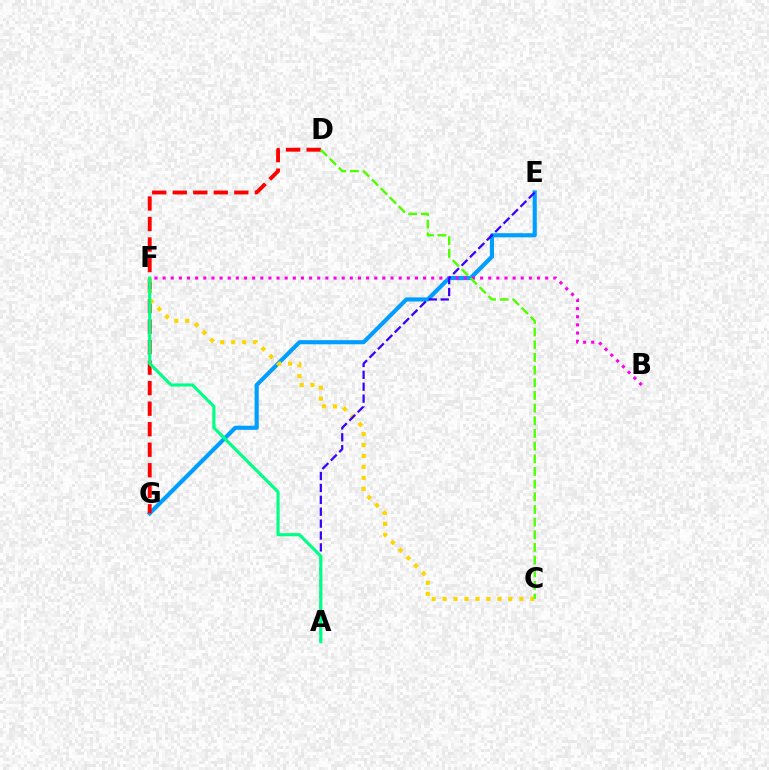{('E', 'G'): [{'color': '#009eff', 'line_style': 'solid', 'thickness': 2.97}], ('D', 'G'): [{'color': '#ff0000', 'line_style': 'dashed', 'thickness': 2.79}], ('C', 'F'): [{'color': '#ffd500', 'line_style': 'dotted', 'thickness': 2.98}], ('B', 'F'): [{'color': '#ff00ed', 'line_style': 'dotted', 'thickness': 2.21}], ('A', 'E'): [{'color': '#3700ff', 'line_style': 'dashed', 'thickness': 1.62}], ('A', 'F'): [{'color': '#00ff86', 'line_style': 'solid', 'thickness': 2.26}], ('C', 'D'): [{'color': '#4fff00', 'line_style': 'dashed', 'thickness': 1.72}]}